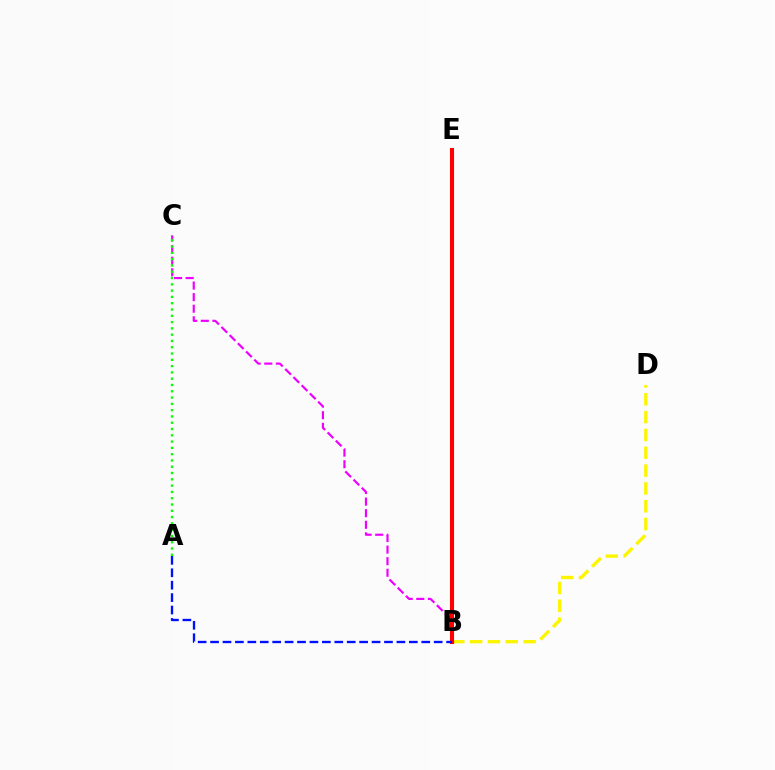{('B', 'C'): [{'color': '#ee00ff', 'line_style': 'dashed', 'thickness': 1.57}], ('B', 'E'): [{'color': '#00fff6', 'line_style': 'dotted', 'thickness': 1.72}, {'color': '#ff0000', 'line_style': 'solid', 'thickness': 2.94}], ('B', 'D'): [{'color': '#fcf500', 'line_style': 'dashed', 'thickness': 2.42}], ('A', 'B'): [{'color': '#0010ff', 'line_style': 'dashed', 'thickness': 1.69}], ('A', 'C'): [{'color': '#08ff00', 'line_style': 'dotted', 'thickness': 1.71}]}